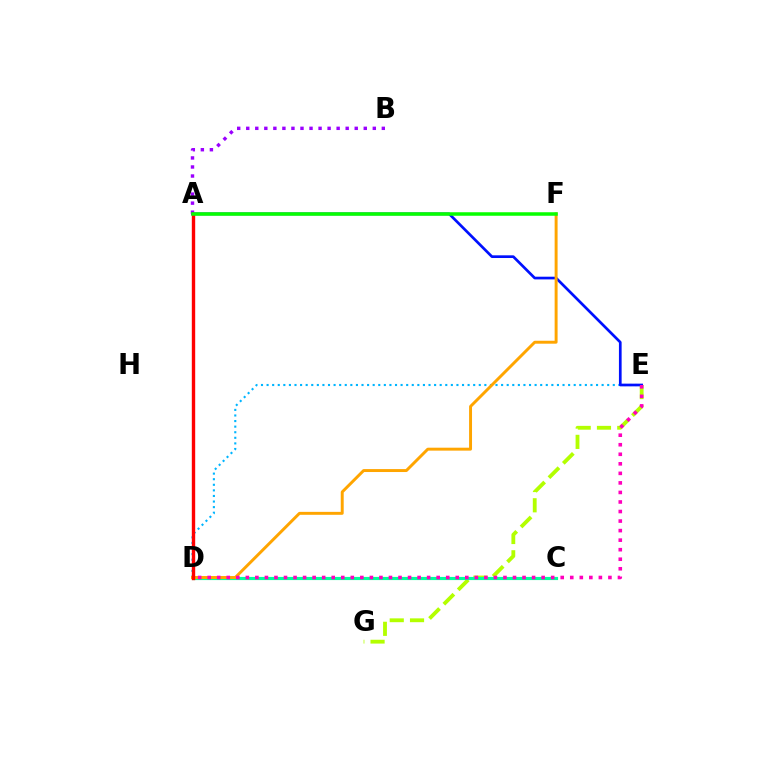{('E', 'G'): [{'color': '#b3ff00', 'line_style': 'dashed', 'thickness': 2.76}], ('C', 'D'): [{'color': '#00ff9d', 'line_style': 'solid', 'thickness': 2.27}], ('D', 'E'): [{'color': '#00b5ff', 'line_style': 'dotted', 'thickness': 1.52}, {'color': '#ff00bd', 'line_style': 'dotted', 'thickness': 2.59}], ('A', 'E'): [{'color': '#0010ff', 'line_style': 'solid', 'thickness': 1.94}], ('D', 'F'): [{'color': '#ffa500', 'line_style': 'solid', 'thickness': 2.12}], ('A', 'B'): [{'color': '#9b00ff', 'line_style': 'dotted', 'thickness': 2.46}], ('A', 'D'): [{'color': '#ff0000', 'line_style': 'solid', 'thickness': 2.44}], ('A', 'F'): [{'color': '#08ff00', 'line_style': 'solid', 'thickness': 2.53}]}